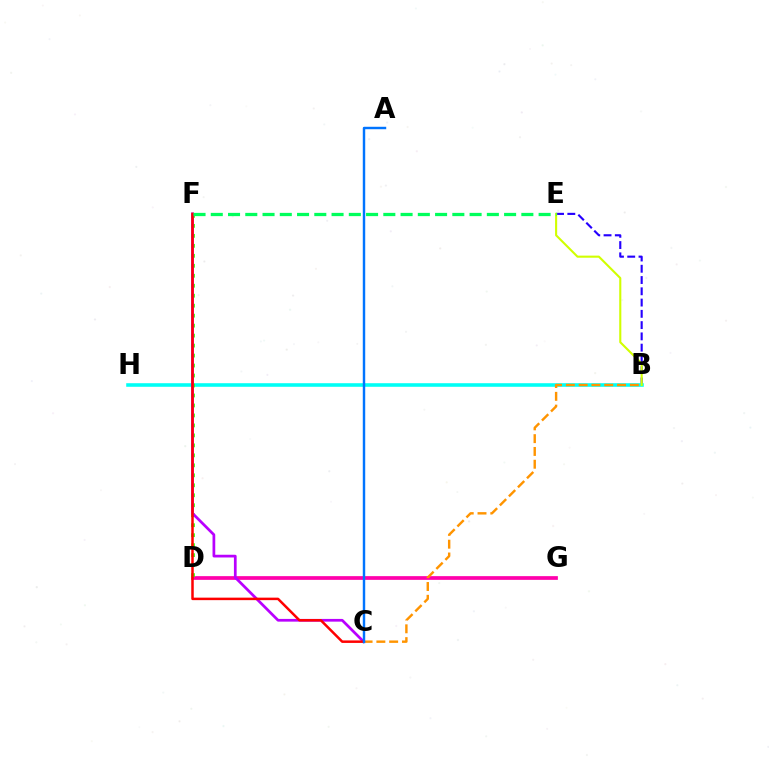{('B', 'E'): [{'color': '#2500ff', 'line_style': 'dashed', 'thickness': 1.53}, {'color': '#d1ff00', 'line_style': 'solid', 'thickness': 1.51}], ('D', 'G'): [{'color': '#ff00ac', 'line_style': 'solid', 'thickness': 2.68}], ('B', 'H'): [{'color': '#00fff6', 'line_style': 'solid', 'thickness': 2.58}], ('D', 'F'): [{'color': '#3dff00', 'line_style': 'dotted', 'thickness': 2.71}], ('B', 'C'): [{'color': '#ff9400', 'line_style': 'dashed', 'thickness': 1.74}], ('C', 'F'): [{'color': '#b900ff', 'line_style': 'solid', 'thickness': 1.96}, {'color': '#ff0000', 'line_style': 'solid', 'thickness': 1.8}], ('A', 'C'): [{'color': '#0074ff', 'line_style': 'solid', 'thickness': 1.76}], ('E', 'F'): [{'color': '#00ff5c', 'line_style': 'dashed', 'thickness': 2.34}]}